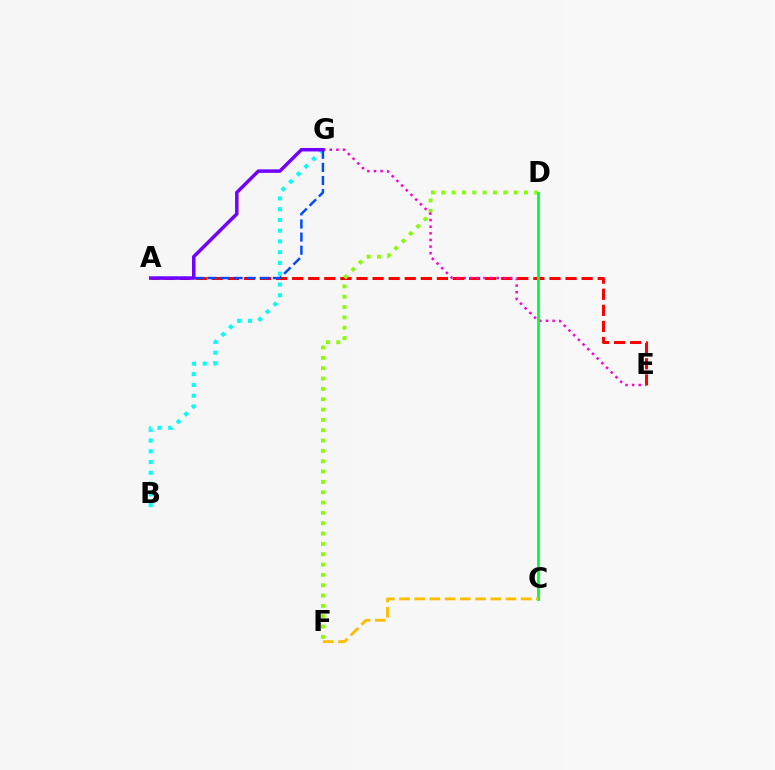{('A', 'E'): [{'color': '#ff0000', 'line_style': 'dashed', 'thickness': 2.18}], ('D', 'F'): [{'color': '#84ff00', 'line_style': 'dotted', 'thickness': 2.81}], ('E', 'G'): [{'color': '#ff00cf', 'line_style': 'dotted', 'thickness': 1.8}], ('B', 'G'): [{'color': '#00fff6', 'line_style': 'dotted', 'thickness': 2.92}], ('C', 'D'): [{'color': '#00ff39', 'line_style': 'solid', 'thickness': 2.03}], ('C', 'F'): [{'color': '#ffbd00', 'line_style': 'dashed', 'thickness': 2.07}], ('A', 'G'): [{'color': '#004bff', 'line_style': 'dashed', 'thickness': 1.78}, {'color': '#7200ff', 'line_style': 'solid', 'thickness': 2.51}]}